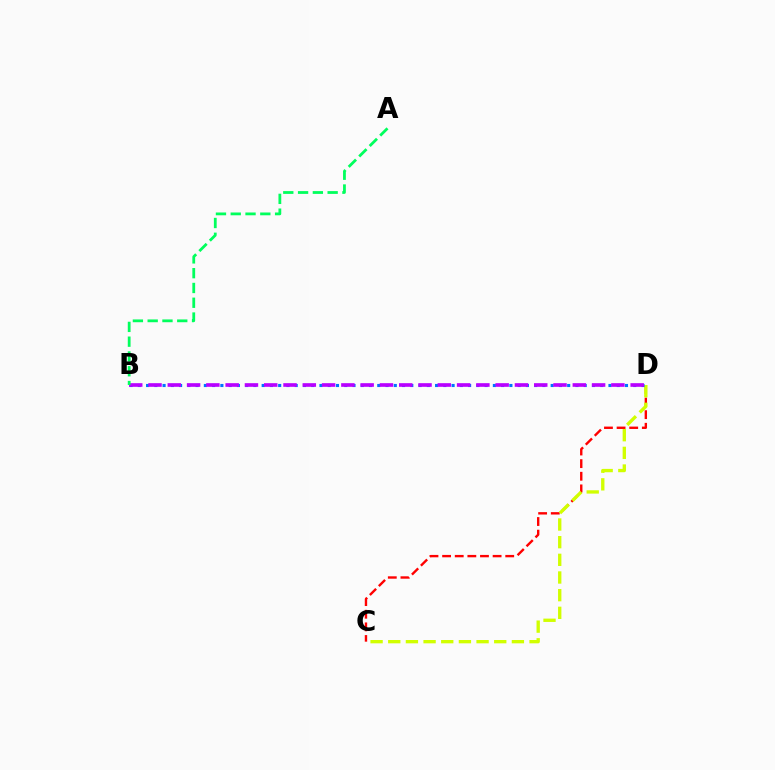{('C', 'D'): [{'color': '#ff0000', 'line_style': 'dashed', 'thickness': 1.71}, {'color': '#d1ff00', 'line_style': 'dashed', 'thickness': 2.4}], ('B', 'D'): [{'color': '#0074ff', 'line_style': 'dotted', 'thickness': 2.24}, {'color': '#b900ff', 'line_style': 'dashed', 'thickness': 2.62}], ('A', 'B'): [{'color': '#00ff5c', 'line_style': 'dashed', 'thickness': 2.01}]}